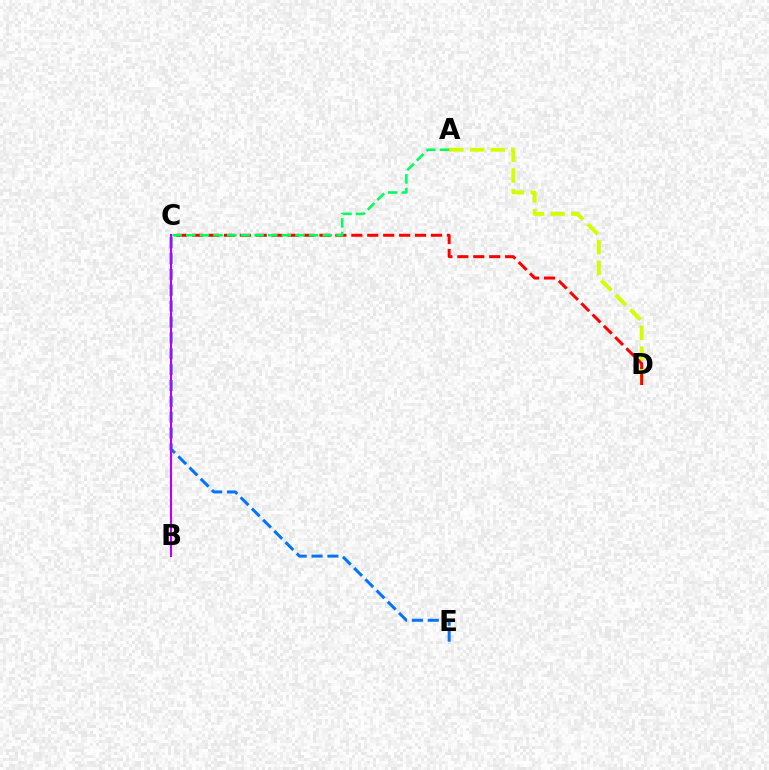{('A', 'D'): [{'color': '#d1ff00', 'line_style': 'dashed', 'thickness': 2.81}], ('C', 'D'): [{'color': '#ff0000', 'line_style': 'dashed', 'thickness': 2.16}], ('A', 'C'): [{'color': '#00ff5c', 'line_style': 'dashed', 'thickness': 1.86}], ('C', 'E'): [{'color': '#0074ff', 'line_style': 'dashed', 'thickness': 2.16}], ('B', 'C'): [{'color': '#b900ff', 'line_style': 'solid', 'thickness': 1.53}]}